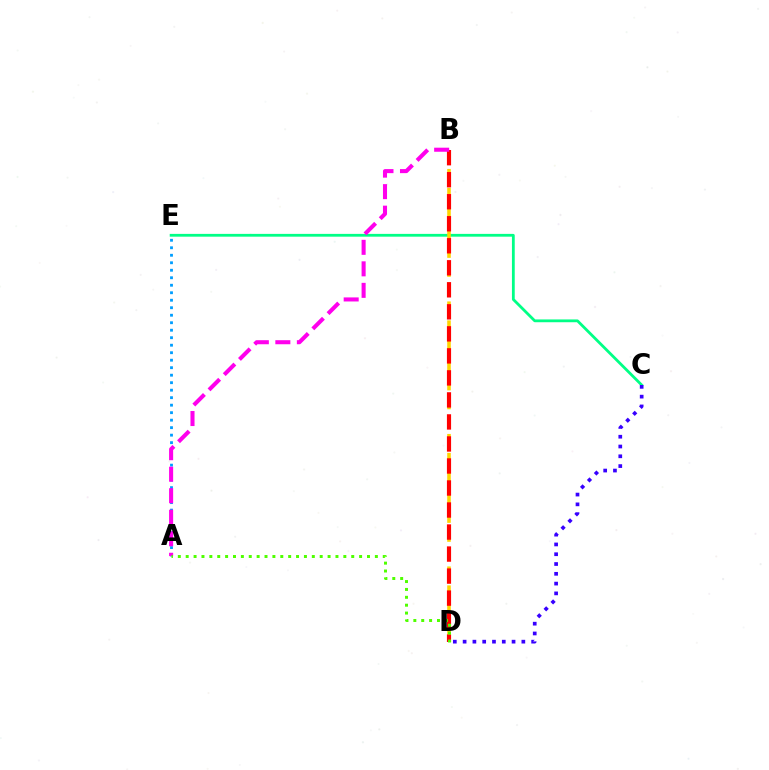{('C', 'E'): [{'color': '#00ff86', 'line_style': 'solid', 'thickness': 2.01}], ('B', 'D'): [{'color': '#ffd500', 'line_style': 'dashed', 'thickness': 2.57}, {'color': '#ff0000', 'line_style': 'dashed', 'thickness': 2.99}], ('A', 'E'): [{'color': '#009eff', 'line_style': 'dotted', 'thickness': 2.04}], ('C', 'D'): [{'color': '#3700ff', 'line_style': 'dotted', 'thickness': 2.66}], ('A', 'B'): [{'color': '#ff00ed', 'line_style': 'dashed', 'thickness': 2.92}], ('A', 'D'): [{'color': '#4fff00', 'line_style': 'dotted', 'thickness': 2.14}]}